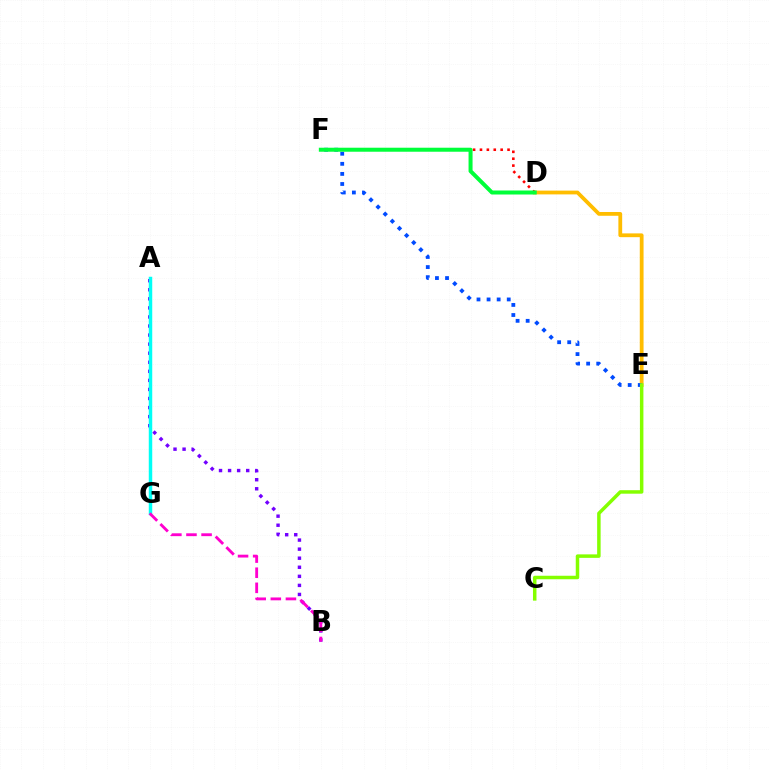{('A', 'B'): [{'color': '#7200ff', 'line_style': 'dotted', 'thickness': 2.46}], ('D', 'E'): [{'color': '#ffbd00', 'line_style': 'solid', 'thickness': 2.72}], ('A', 'G'): [{'color': '#00fff6', 'line_style': 'solid', 'thickness': 2.5}], ('B', 'G'): [{'color': '#ff00cf', 'line_style': 'dashed', 'thickness': 2.05}], ('E', 'F'): [{'color': '#004bff', 'line_style': 'dotted', 'thickness': 2.74}], ('D', 'F'): [{'color': '#ff0000', 'line_style': 'dotted', 'thickness': 1.87}, {'color': '#00ff39', 'line_style': 'solid', 'thickness': 2.89}], ('C', 'E'): [{'color': '#84ff00', 'line_style': 'solid', 'thickness': 2.51}]}